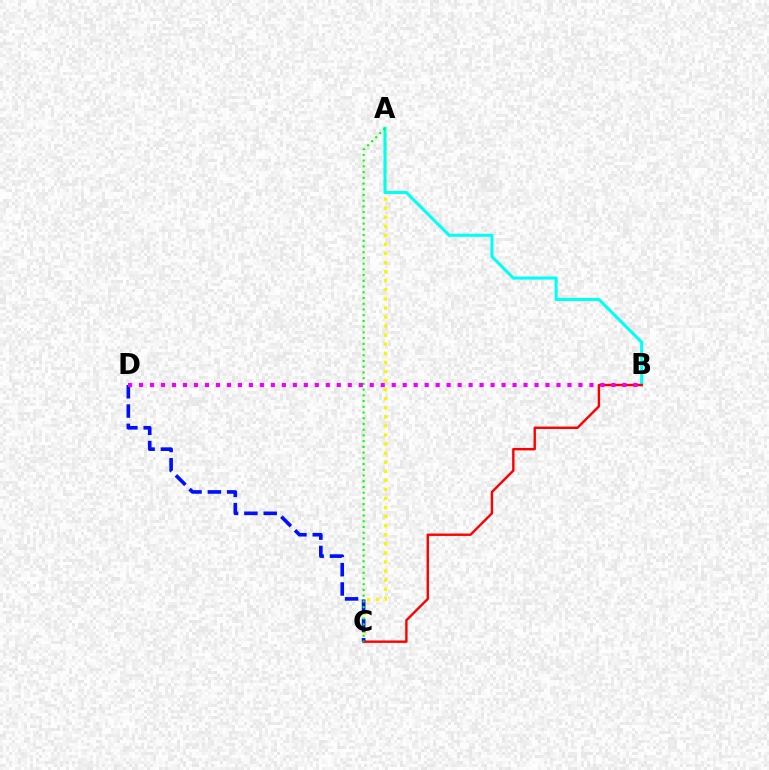{('A', 'C'): [{'color': '#fcf500', 'line_style': 'dotted', 'thickness': 2.46}, {'color': '#08ff00', 'line_style': 'dotted', 'thickness': 1.56}], ('A', 'B'): [{'color': '#00fff6', 'line_style': 'solid', 'thickness': 2.21}], ('B', 'C'): [{'color': '#ff0000', 'line_style': 'solid', 'thickness': 1.73}], ('C', 'D'): [{'color': '#0010ff', 'line_style': 'dashed', 'thickness': 2.62}], ('B', 'D'): [{'color': '#ee00ff', 'line_style': 'dotted', 'thickness': 2.98}]}